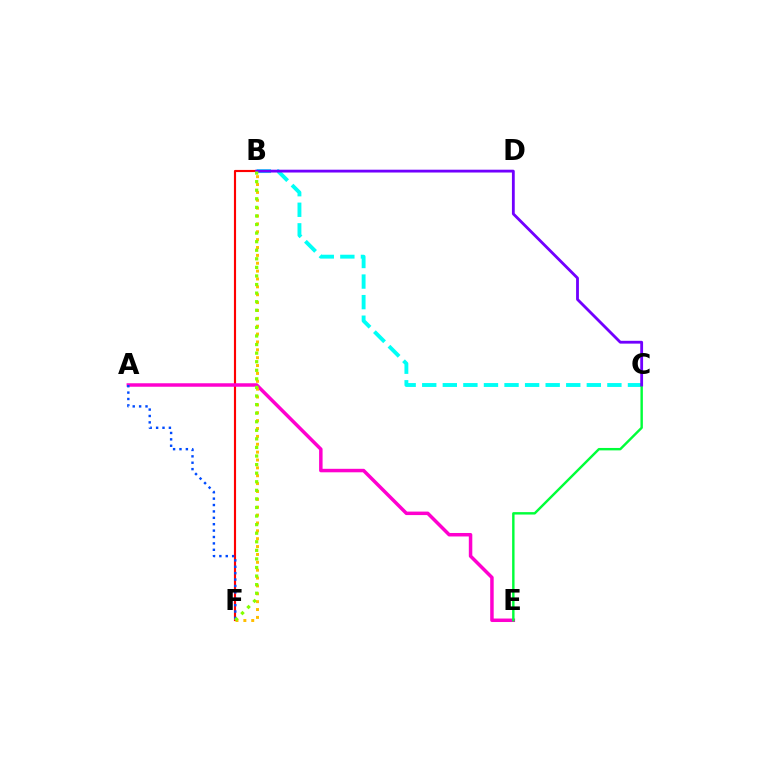{('B', 'F'): [{'color': '#ff0000', 'line_style': 'solid', 'thickness': 1.55}, {'color': '#ffbd00', 'line_style': 'dotted', 'thickness': 2.14}, {'color': '#84ff00', 'line_style': 'dotted', 'thickness': 2.33}], ('B', 'C'): [{'color': '#00fff6', 'line_style': 'dashed', 'thickness': 2.79}, {'color': '#7200ff', 'line_style': 'solid', 'thickness': 2.03}], ('A', 'E'): [{'color': '#ff00cf', 'line_style': 'solid', 'thickness': 2.51}], ('C', 'E'): [{'color': '#00ff39', 'line_style': 'solid', 'thickness': 1.74}], ('A', 'F'): [{'color': '#004bff', 'line_style': 'dotted', 'thickness': 1.74}]}